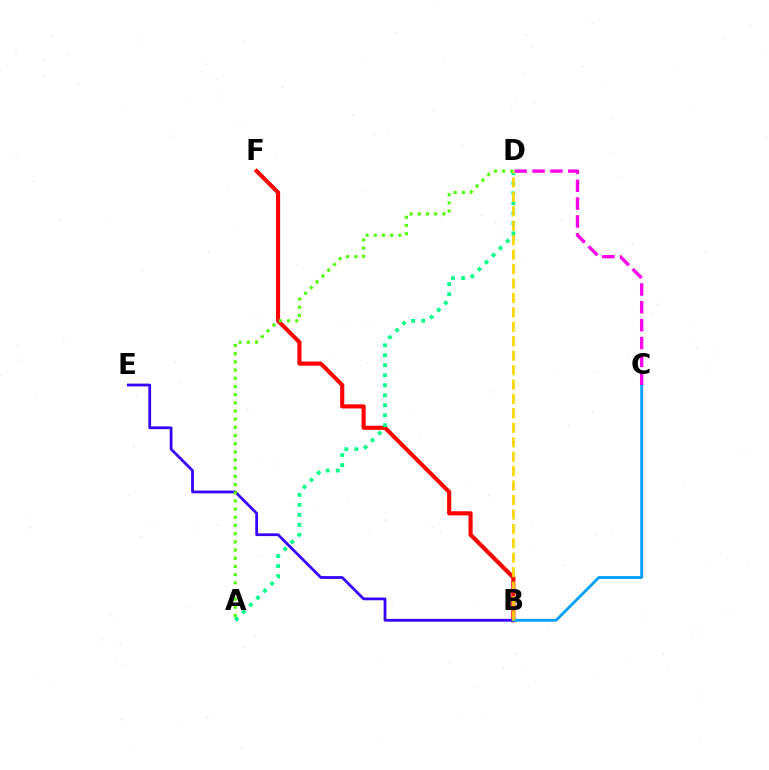{('B', 'F'): [{'color': '#ff0000', 'line_style': 'solid', 'thickness': 2.97}], ('B', 'E'): [{'color': '#3700ff', 'line_style': 'solid', 'thickness': 1.99}], ('B', 'C'): [{'color': '#009eff', 'line_style': 'solid', 'thickness': 2.02}], ('A', 'D'): [{'color': '#4fff00', 'line_style': 'dotted', 'thickness': 2.22}, {'color': '#00ff86', 'line_style': 'dotted', 'thickness': 2.72}], ('C', 'D'): [{'color': '#ff00ed', 'line_style': 'dashed', 'thickness': 2.43}], ('B', 'D'): [{'color': '#ffd500', 'line_style': 'dashed', 'thickness': 1.96}]}